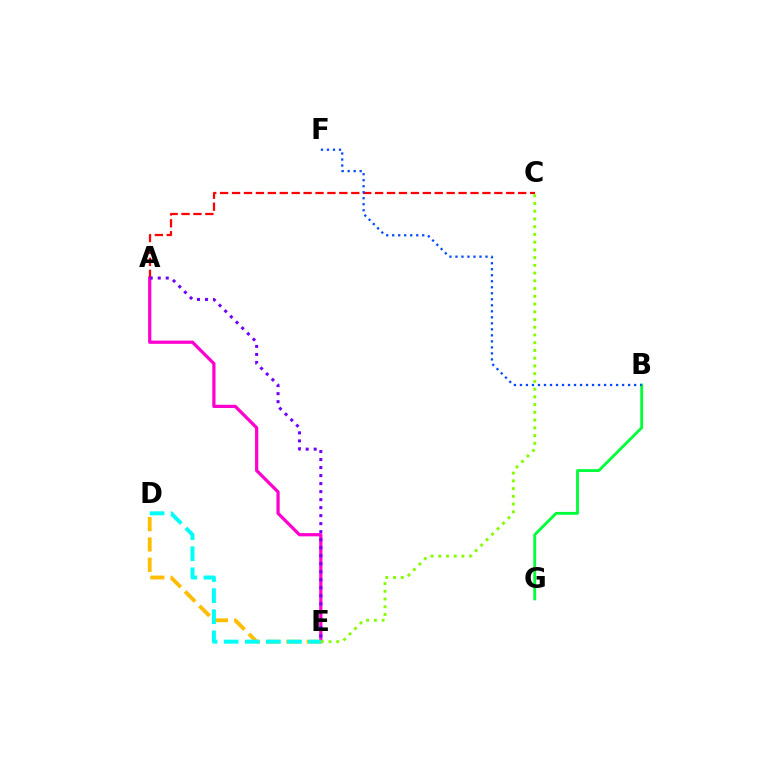{('A', 'E'): [{'color': '#ff00cf', 'line_style': 'solid', 'thickness': 2.33}, {'color': '#7200ff', 'line_style': 'dotted', 'thickness': 2.18}], ('A', 'C'): [{'color': '#ff0000', 'line_style': 'dashed', 'thickness': 1.62}], ('D', 'E'): [{'color': '#ffbd00', 'line_style': 'dashed', 'thickness': 2.76}, {'color': '#00fff6', 'line_style': 'dashed', 'thickness': 2.87}], ('B', 'G'): [{'color': '#00ff39', 'line_style': 'solid', 'thickness': 2.04}], ('B', 'F'): [{'color': '#004bff', 'line_style': 'dotted', 'thickness': 1.63}], ('C', 'E'): [{'color': '#84ff00', 'line_style': 'dotted', 'thickness': 2.1}]}